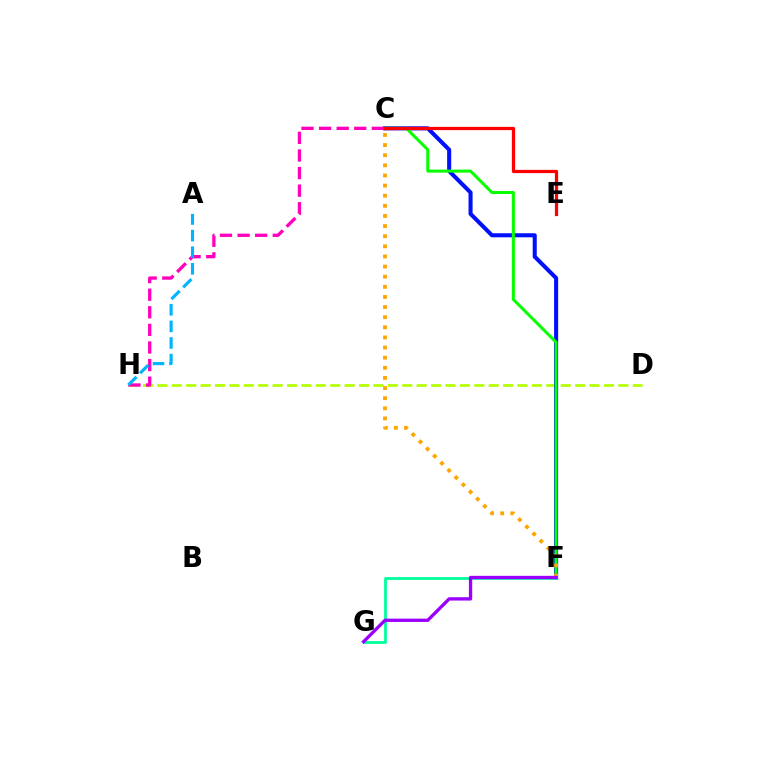{('D', 'H'): [{'color': '#b3ff00', 'line_style': 'dashed', 'thickness': 1.96}], ('C', 'F'): [{'color': '#0010ff', 'line_style': 'solid', 'thickness': 2.92}, {'color': '#08ff00', 'line_style': 'solid', 'thickness': 2.18}, {'color': '#ffa500', 'line_style': 'dotted', 'thickness': 2.75}], ('F', 'G'): [{'color': '#00ff9d', 'line_style': 'solid', 'thickness': 2.01}, {'color': '#9b00ff', 'line_style': 'solid', 'thickness': 2.39}], ('C', 'H'): [{'color': '#ff00bd', 'line_style': 'dashed', 'thickness': 2.39}], ('A', 'H'): [{'color': '#00b5ff', 'line_style': 'dashed', 'thickness': 2.26}], ('C', 'E'): [{'color': '#ff0000', 'line_style': 'solid', 'thickness': 2.34}]}